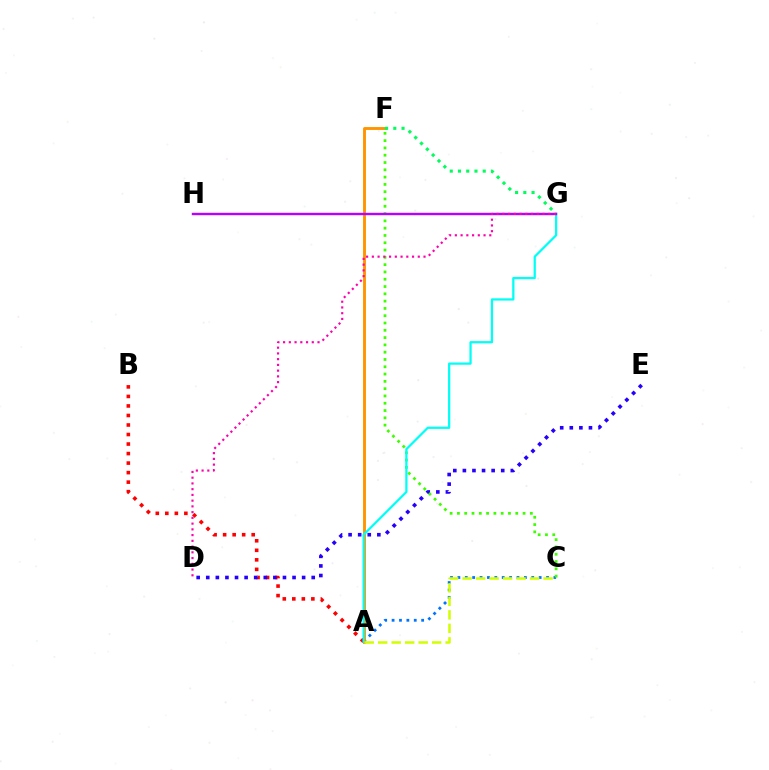{('A', 'B'): [{'color': '#ff0000', 'line_style': 'dotted', 'thickness': 2.59}], ('D', 'E'): [{'color': '#2500ff', 'line_style': 'dotted', 'thickness': 2.6}], ('A', 'C'): [{'color': '#0074ff', 'line_style': 'dotted', 'thickness': 2.01}, {'color': '#d1ff00', 'line_style': 'dashed', 'thickness': 1.83}], ('A', 'F'): [{'color': '#ff9400', 'line_style': 'solid', 'thickness': 2.08}], ('F', 'G'): [{'color': '#00ff5c', 'line_style': 'dotted', 'thickness': 2.24}], ('C', 'F'): [{'color': '#3dff00', 'line_style': 'dotted', 'thickness': 1.98}], ('A', 'G'): [{'color': '#00fff6', 'line_style': 'solid', 'thickness': 1.62}], ('G', 'H'): [{'color': '#b900ff', 'line_style': 'solid', 'thickness': 1.73}], ('D', 'G'): [{'color': '#ff00ac', 'line_style': 'dotted', 'thickness': 1.56}]}